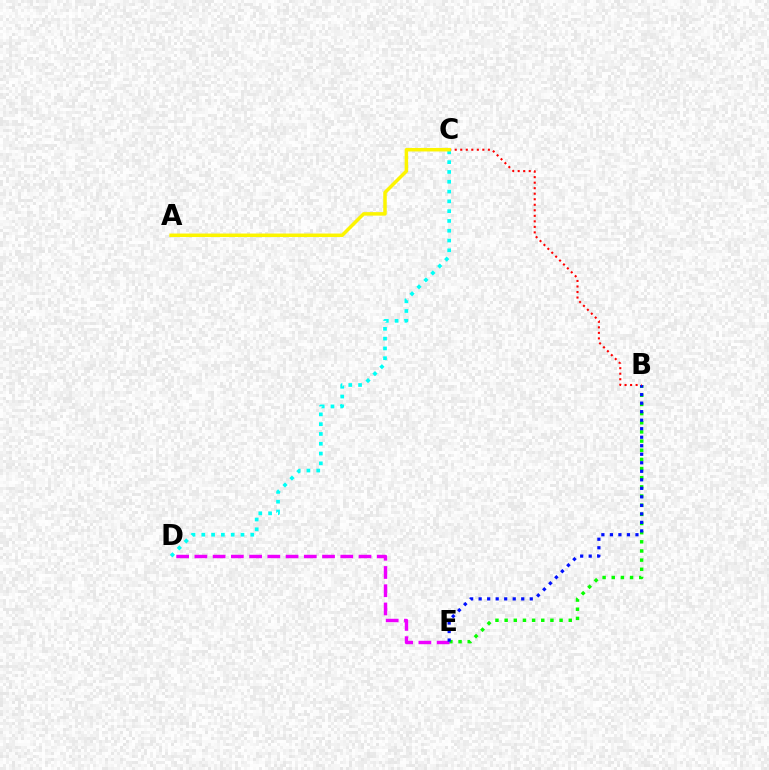{('B', 'E'): [{'color': '#08ff00', 'line_style': 'dotted', 'thickness': 2.49}, {'color': '#0010ff', 'line_style': 'dotted', 'thickness': 2.31}], ('D', 'E'): [{'color': '#ee00ff', 'line_style': 'dashed', 'thickness': 2.48}], ('B', 'C'): [{'color': '#ff0000', 'line_style': 'dotted', 'thickness': 1.5}], ('C', 'D'): [{'color': '#00fff6', 'line_style': 'dotted', 'thickness': 2.66}], ('A', 'C'): [{'color': '#fcf500', 'line_style': 'solid', 'thickness': 2.52}]}